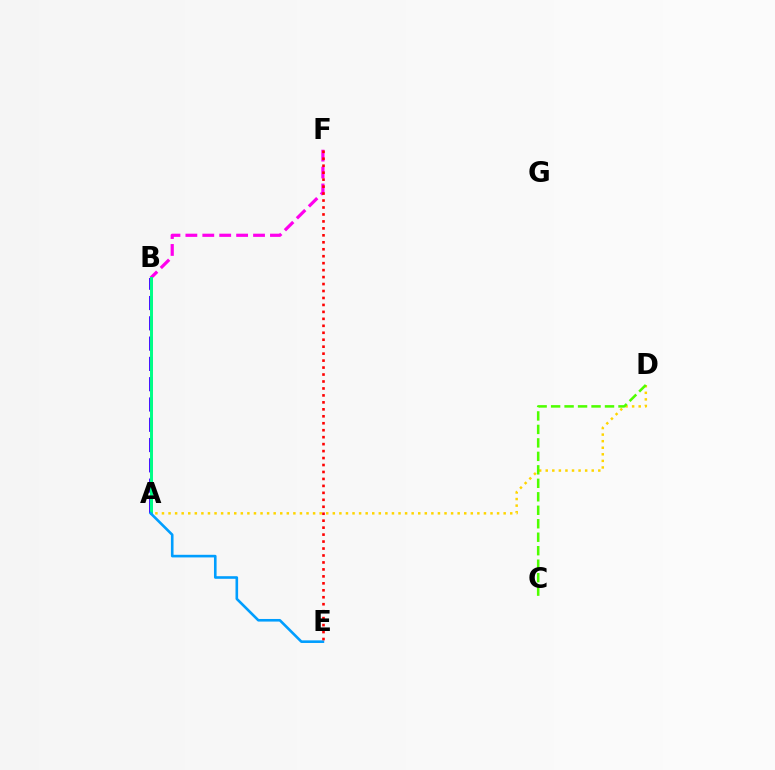{('A', 'D'): [{'color': '#ffd500', 'line_style': 'dotted', 'thickness': 1.79}], ('A', 'B'): [{'color': '#3700ff', 'line_style': 'dashed', 'thickness': 2.76}, {'color': '#00ff86', 'line_style': 'solid', 'thickness': 2.14}], ('B', 'F'): [{'color': '#ff00ed', 'line_style': 'dashed', 'thickness': 2.3}], ('C', 'D'): [{'color': '#4fff00', 'line_style': 'dashed', 'thickness': 1.83}], ('A', 'E'): [{'color': '#009eff', 'line_style': 'solid', 'thickness': 1.88}], ('E', 'F'): [{'color': '#ff0000', 'line_style': 'dotted', 'thickness': 1.89}]}